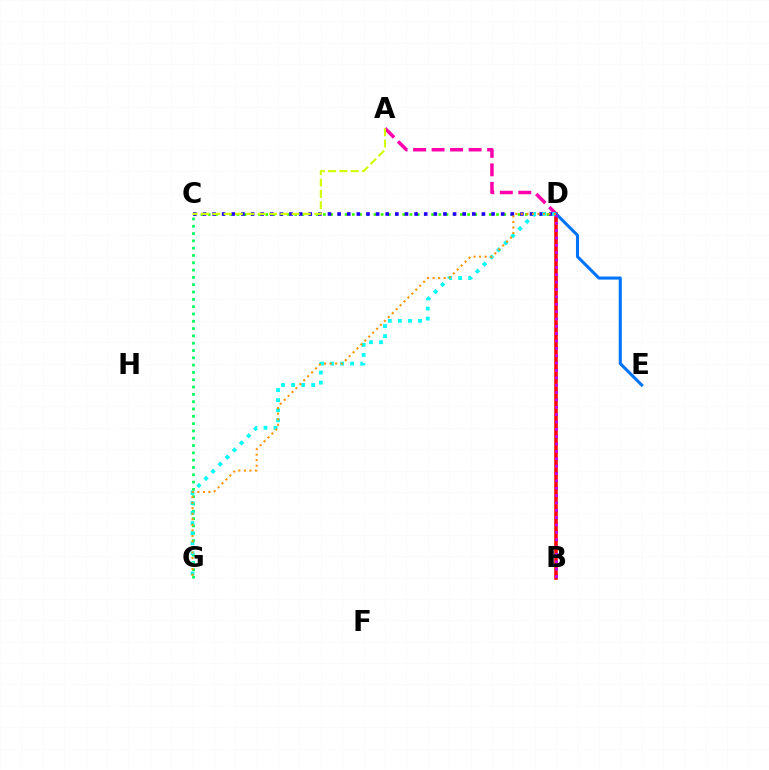{('A', 'D'): [{'color': '#ff00ac', 'line_style': 'dashed', 'thickness': 2.51}], ('B', 'D'): [{'color': '#ff0000', 'line_style': 'solid', 'thickness': 2.58}, {'color': '#b900ff', 'line_style': 'dotted', 'thickness': 2.0}], ('C', 'D'): [{'color': '#3dff00', 'line_style': 'dotted', 'thickness': 1.96}, {'color': '#2500ff', 'line_style': 'dotted', 'thickness': 2.61}], ('C', 'G'): [{'color': '#00ff5c', 'line_style': 'dotted', 'thickness': 1.99}], ('D', 'G'): [{'color': '#00fff6', 'line_style': 'dotted', 'thickness': 2.73}, {'color': '#ff9400', 'line_style': 'dotted', 'thickness': 1.5}], ('D', 'E'): [{'color': '#0074ff', 'line_style': 'solid', 'thickness': 2.21}], ('A', 'C'): [{'color': '#d1ff00', 'line_style': 'dashed', 'thickness': 1.54}]}